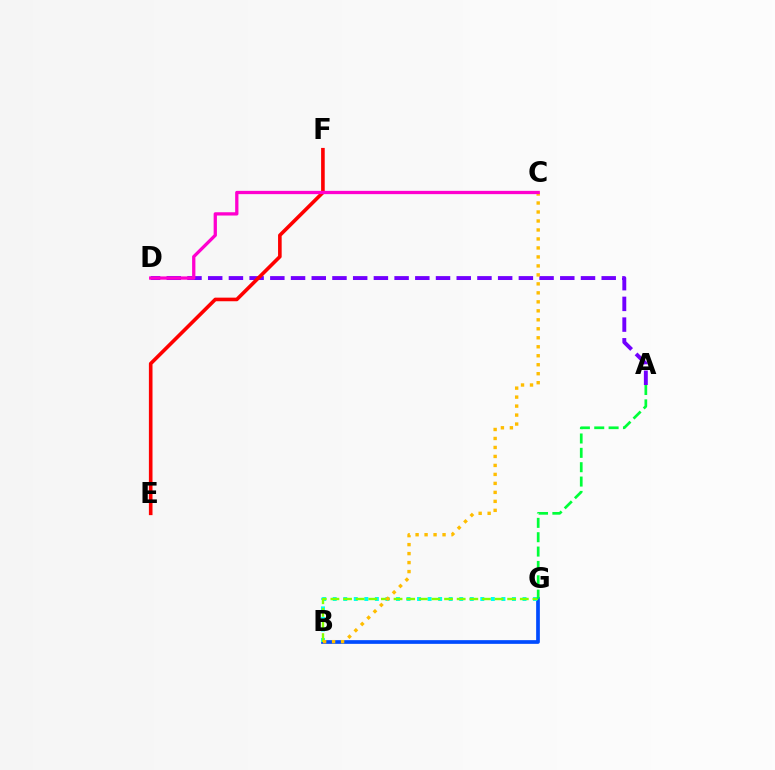{('B', 'G'): [{'color': '#004bff', 'line_style': 'solid', 'thickness': 2.67}, {'color': '#00fff6', 'line_style': 'dotted', 'thickness': 2.86}, {'color': '#84ff00', 'line_style': 'dashed', 'thickness': 1.72}], ('A', 'D'): [{'color': '#7200ff', 'line_style': 'dashed', 'thickness': 2.81}], ('A', 'G'): [{'color': '#00ff39', 'line_style': 'dashed', 'thickness': 1.95}], ('E', 'F'): [{'color': '#ff0000', 'line_style': 'solid', 'thickness': 2.6}], ('B', 'C'): [{'color': '#ffbd00', 'line_style': 'dotted', 'thickness': 2.44}], ('C', 'D'): [{'color': '#ff00cf', 'line_style': 'solid', 'thickness': 2.36}]}